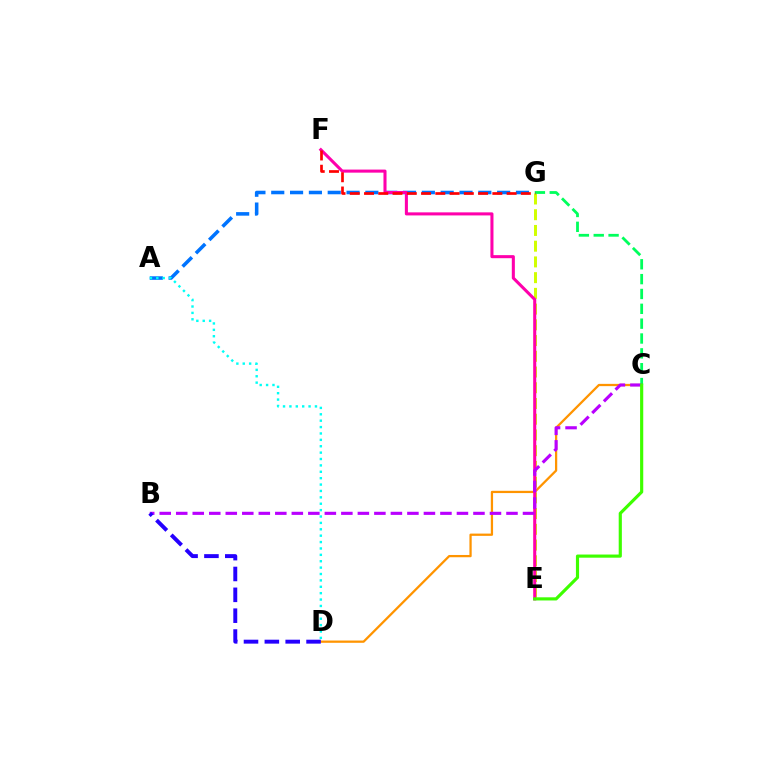{('C', 'D'): [{'color': '#ff9400', 'line_style': 'solid', 'thickness': 1.63}], ('E', 'G'): [{'color': '#d1ff00', 'line_style': 'dashed', 'thickness': 2.14}], ('A', 'G'): [{'color': '#0074ff', 'line_style': 'dashed', 'thickness': 2.56}], ('A', 'D'): [{'color': '#00fff6', 'line_style': 'dotted', 'thickness': 1.74}], ('C', 'G'): [{'color': '#00ff5c', 'line_style': 'dashed', 'thickness': 2.02}], ('E', 'F'): [{'color': '#ff00ac', 'line_style': 'solid', 'thickness': 2.2}], ('F', 'G'): [{'color': '#ff0000', 'line_style': 'dashed', 'thickness': 1.94}], ('B', 'C'): [{'color': '#b900ff', 'line_style': 'dashed', 'thickness': 2.24}], ('C', 'E'): [{'color': '#3dff00', 'line_style': 'solid', 'thickness': 2.27}], ('B', 'D'): [{'color': '#2500ff', 'line_style': 'dashed', 'thickness': 2.83}]}